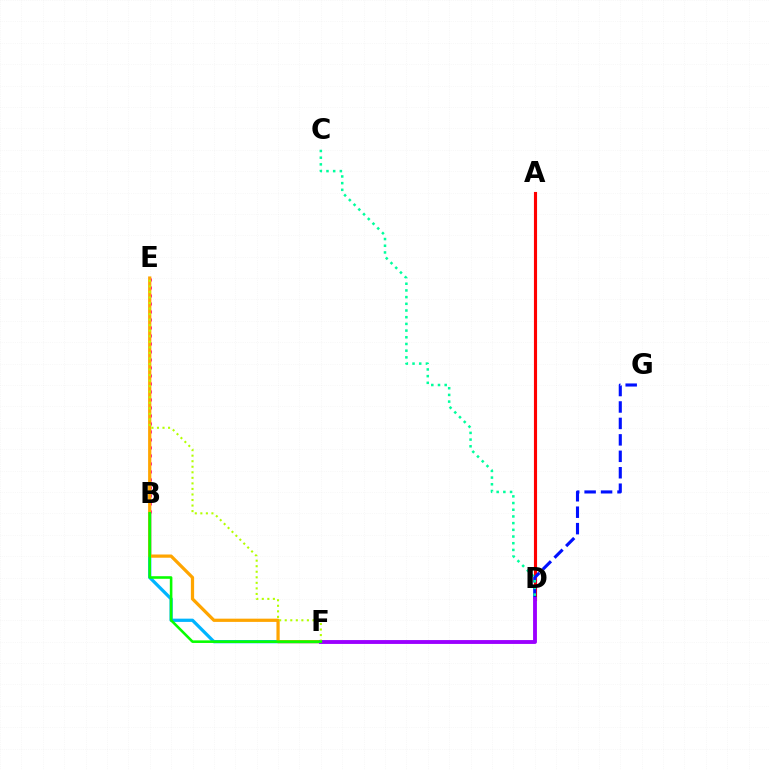{('B', 'F'): [{'color': '#00b5ff', 'line_style': 'solid', 'thickness': 2.34}, {'color': '#08ff00', 'line_style': 'solid', 'thickness': 1.86}], ('A', 'D'): [{'color': '#ff0000', 'line_style': 'solid', 'thickness': 2.25}], ('D', 'G'): [{'color': '#0010ff', 'line_style': 'dashed', 'thickness': 2.23}], ('C', 'D'): [{'color': '#00ff9d', 'line_style': 'dotted', 'thickness': 1.82}], ('B', 'E'): [{'color': '#ff00bd', 'line_style': 'dotted', 'thickness': 2.17}], ('E', 'F'): [{'color': '#ffa500', 'line_style': 'solid', 'thickness': 2.33}, {'color': '#b3ff00', 'line_style': 'dotted', 'thickness': 1.51}], ('D', 'F'): [{'color': '#9b00ff', 'line_style': 'solid', 'thickness': 2.78}]}